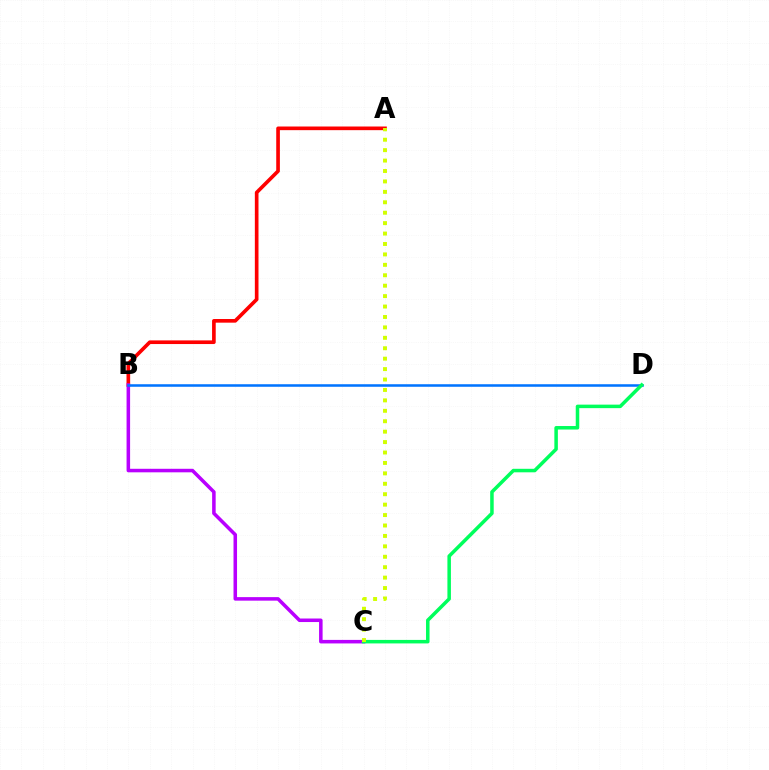{('A', 'B'): [{'color': '#ff0000', 'line_style': 'solid', 'thickness': 2.63}], ('B', 'C'): [{'color': '#b900ff', 'line_style': 'solid', 'thickness': 2.54}], ('B', 'D'): [{'color': '#0074ff', 'line_style': 'solid', 'thickness': 1.83}], ('C', 'D'): [{'color': '#00ff5c', 'line_style': 'solid', 'thickness': 2.53}], ('A', 'C'): [{'color': '#d1ff00', 'line_style': 'dotted', 'thickness': 2.83}]}